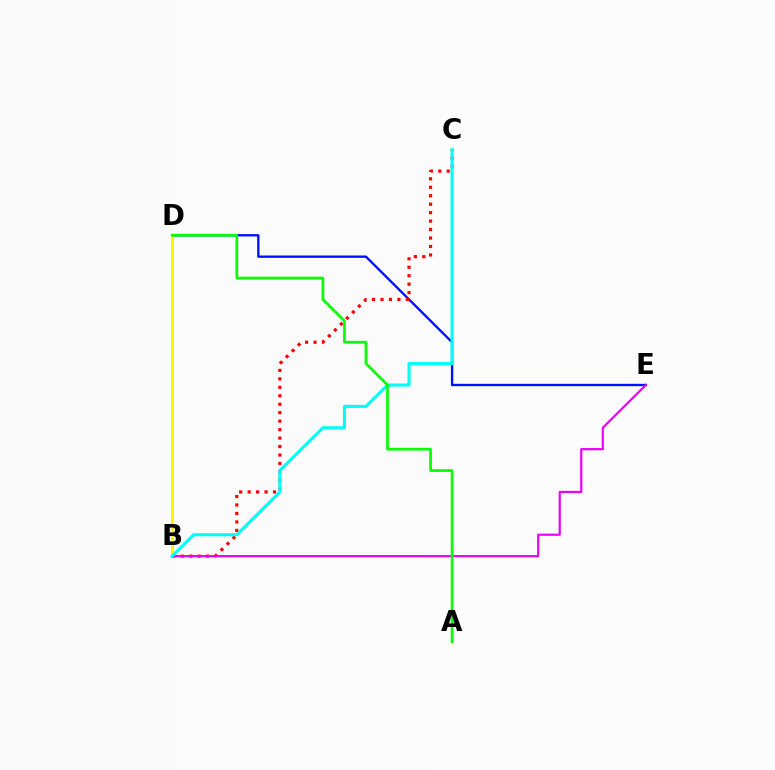{('D', 'E'): [{'color': '#0010ff', 'line_style': 'solid', 'thickness': 1.69}], ('B', 'D'): [{'color': '#fcf500', 'line_style': 'solid', 'thickness': 2.17}], ('B', 'C'): [{'color': '#ff0000', 'line_style': 'dotted', 'thickness': 2.3}, {'color': '#00fff6', 'line_style': 'solid', 'thickness': 2.24}], ('B', 'E'): [{'color': '#ee00ff', 'line_style': 'solid', 'thickness': 1.59}], ('A', 'D'): [{'color': '#08ff00', 'line_style': 'solid', 'thickness': 1.95}]}